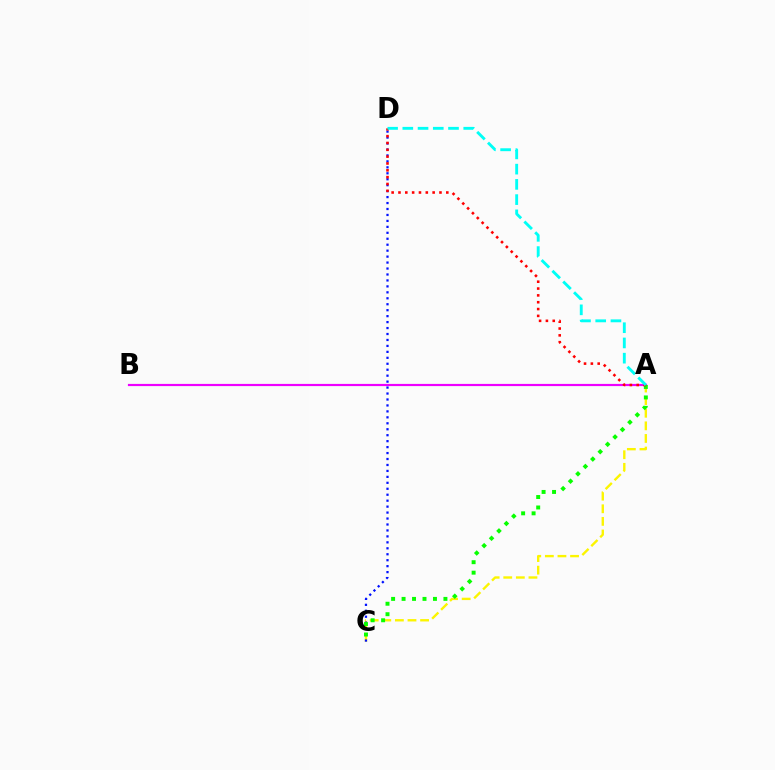{('A', 'C'): [{'color': '#fcf500', 'line_style': 'dashed', 'thickness': 1.71}, {'color': '#08ff00', 'line_style': 'dotted', 'thickness': 2.84}], ('A', 'B'): [{'color': '#ee00ff', 'line_style': 'solid', 'thickness': 1.57}], ('C', 'D'): [{'color': '#0010ff', 'line_style': 'dotted', 'thickness': 1.62}], ('A', 'D'): [{'color': '#ff0000', 'line_style': 'dotted', 'thickness': 1.86}, {'color': '#00fff6', 'line_style': 'dashed', 'thickness': 2.07}]}